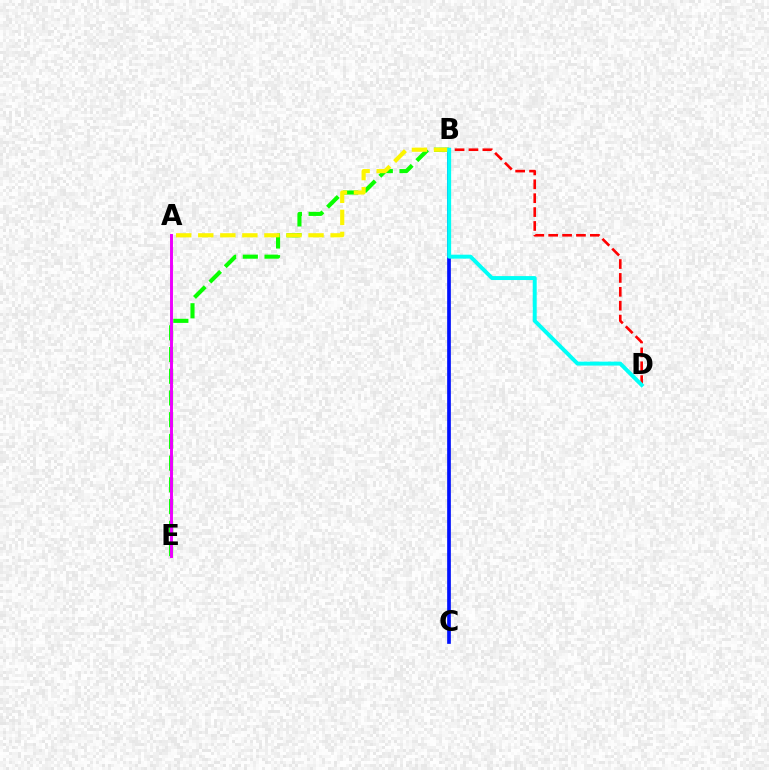{('B', 'C'): [{'color': '#0010ff', 'line_style': 'solid', 'thickness': 2.65}], ('B', 'D'): [{'color': '#ff0000', 'line_style': 'dashed', 'thickness': 1.89}, {'color': '#00fff6', 'line_style': 'solid', 'thickness': 2.84}], ('B', 'E'): [{'color': '#08ff00', 'line_style': 'dashed', 'thickness': 2.95}], ('A', 'B'): [{'color': '#fcf500', 'line_style': 'dashed', 'thickness': 3.0}], ('A', 'E'): [{'color': '#ee00ff', 'line_style': 'solid', 'thickness': 2.13}]}